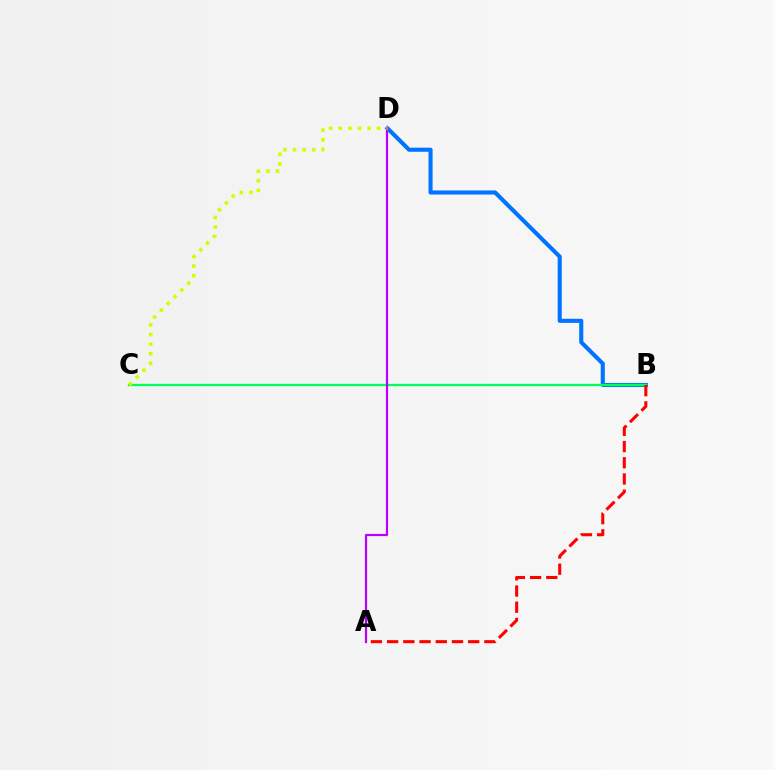{('B', 'D'): [{'color': '#0074ff', 'line_style': 'solid', 'thickness': 2.95}], ('B', 'C'): [{'color': '#00ff5c', 'line_style': 'solid', 'thickness': 1.65}], ('A', 'B'): [{'color': '#ff0000', 'line_style': 'dashed', 'thickness': 2.2}], ('A', 'D'): [{'color': '#b900ff', 'line_style': 'solid', 'thickness': 1.59}], ('C', 'D'): [{'color': '#d1ff00', 'line_style': 'dotted', 'thickness': 2.61}]}